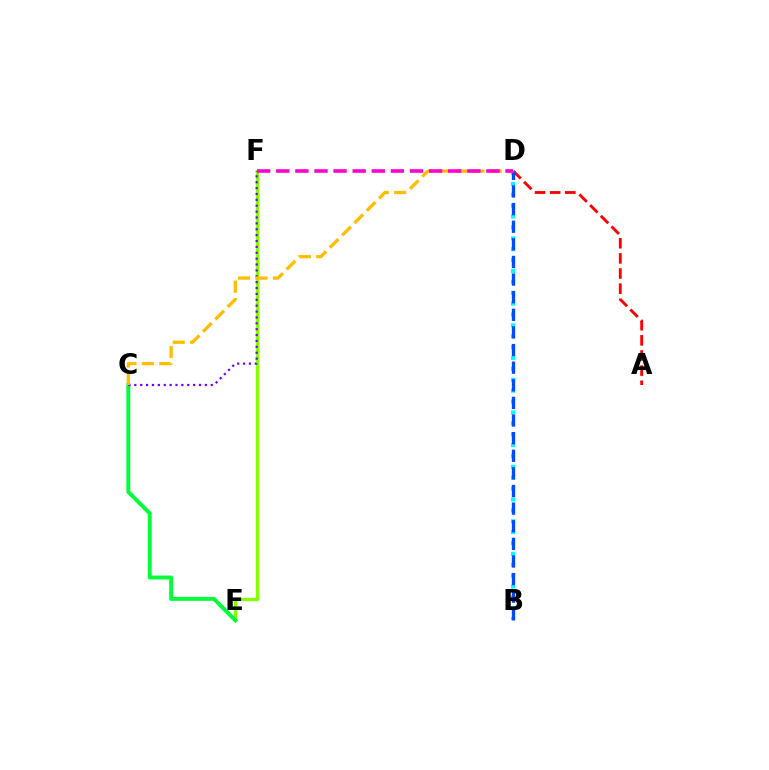{('B', 'D'): [{'color': '#00fff6', 'line_style': 'dotted', 'thickness': 2.96}, {'color': '#004bff', 'line_style': 'dashed', 'thickness': 2.39}], ('A', 'D'): [{'color': '#ff0000', 'line_style': 'dashed', 'thickness': 2.06}], ('E', 'F'): [{'color': '#84ff00', 'line_style': 'solid', 'thickness': 2.42}], ('C', 'E'): [{'color': '#00ff39', 'line_style': 'solid', 'thickness': 2.82}], ('C', 'F'): [{'color': '#7200ff', 'line_style': 'dotted', 'thickness': 1.6}], ('C', 'D'): [{'color': '#ffbd00', 'line_style': 'dashed', 'thickness': 2.37}], ('D', 'F'): [{'color': '#ff00cf', 'line_style': 'dashed', 'thickness': 2.6}]}